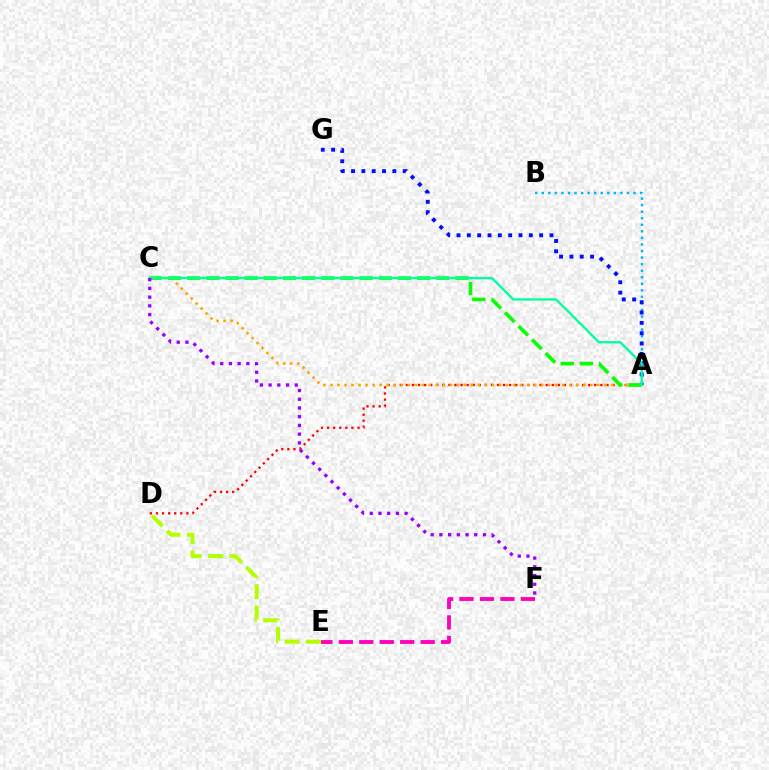{('A', 'D'): [{'color': '#ff0000', 'line_style': 'dotted', 'thickness': 1.65}], ('E', 'F'): [{'color': '#ff00bd', 'line_style': 'dashed', 'thickness': 2.78}], ('D', 'E'): [{'color': '#b3ff00', 'line_style': 'dashed', 'thickness': 2.9}], ('A', 'B'): [{'color': '#00b5ff', 'line_style': 'dotted', 'thickness': 1.78}], ('A', 'C'): [{'color': '#ffa500', 'line_style': 'dotted', 'thickness': 1.91}, {'color': '#08ff00', 'line_style': 'dashed', 'thickness': 2.6}, {'color': '#00ff9d', 'line_style': 'solid', 'thickness': 1.66}], ('A', 'G'): [{'color': '#0010ff', 'line_style': 'dotted', 'thickness': 2.81}], ('C', 'F'): [{'color': '#9b00ff', 'line_style': 'dotted', 'thickness': 2.37}]}